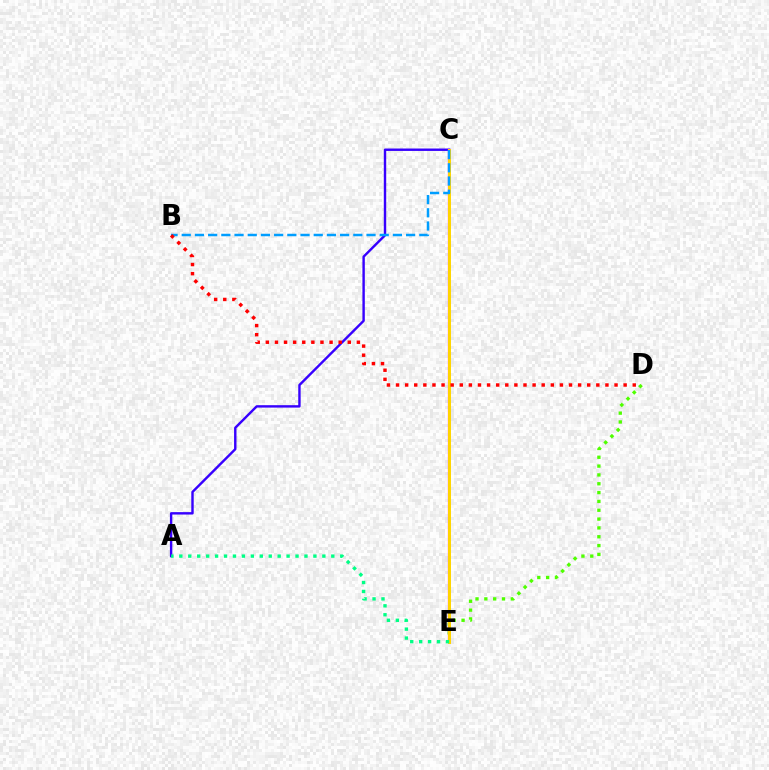{('D', 'E'): [{'color': '#4fff00', 'line_style': 'dotted', 'thickness': 2.4}], ('A', 'C'): [{'color': '#3700ff', 'line_style': 'solid', 'thickness': 1.74}], ('C', 'E'): [{'color': '#ff00ed', 'line_style': 'solid', 'thickness': 1.6}, {'color': '#ffd500', 'line_style': 'solid', 'thickness': 2.15}], ('B', 'C'): [{'color': '#009eff', 'line_style': 'dashed', 'thickness': 1.79}], ('B', 'D'): [{'color': '#ff0000', 'line_style': 'dotted', 'thickness': 2.47}], ('A', 'E'): [{'color': '#00ff86', 'line_style': 'dotted', 'thickness': 2.43}]}